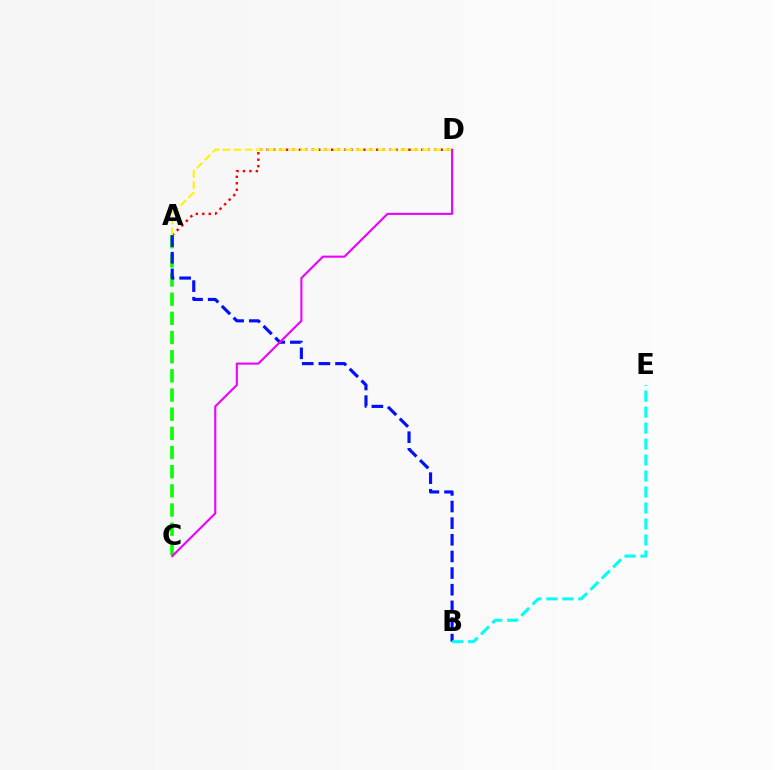{('A', 'D'): [{'color': '#ff0000', 'line_style': 'dotted', 'thickness': 1.75}, {'color': '#fcf500', 'line_style': 'dashed', 'thickness': 1.51}], ('A', 'C'): [{'color': '#08ff00', 'line_style': 'dashed', 'thickness': 2.6}], ('A', 'B'): [{'color': '#0010ff', 'line_style': 'dashed', 'thickness': 2.26}], ('C', 'D'): [{'color': '#ee00ff', 'line_style': 'solid', 'thickness': 1.52}], ('B', 'E'): [{'color': '#00fff6', 'line_style': 'dashed', 'thickness': 2.17}]}